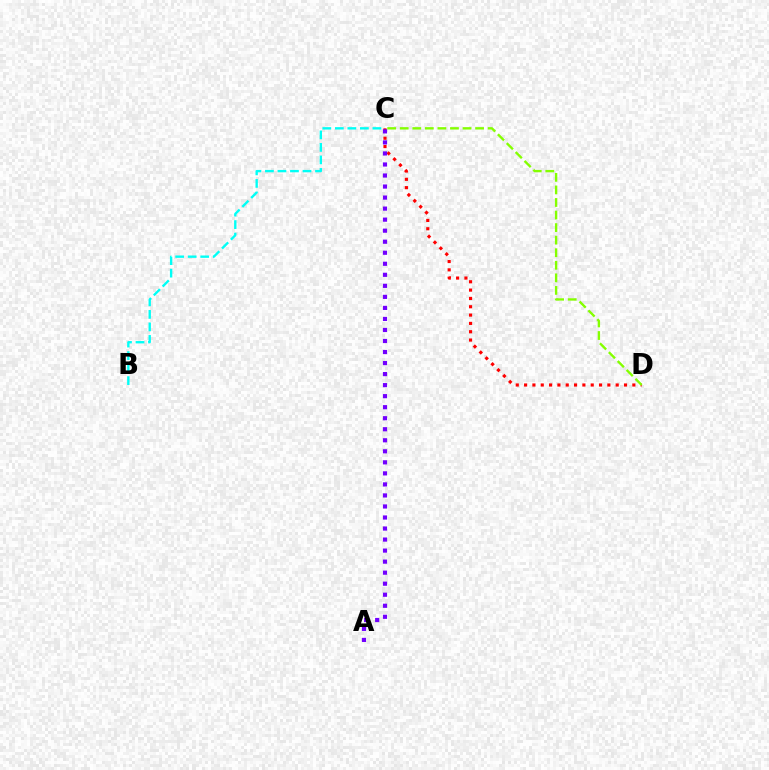{('B', 'C'): [{'color': '#00fff6', 'line_style': 'dashed', 'thickness': 1.7}], ('C', 'D'): [{'color': '#ff0000', 'line_style': 'dotted', 'thickness': 2.26}, {'color': '#84ff00', 'line_style': 'dashed', 'thickness': 1.71}], ('A', 'C'): [{'color': '#7200ff', 'line_style': 'dotted', 'thickness': 3.0}]}